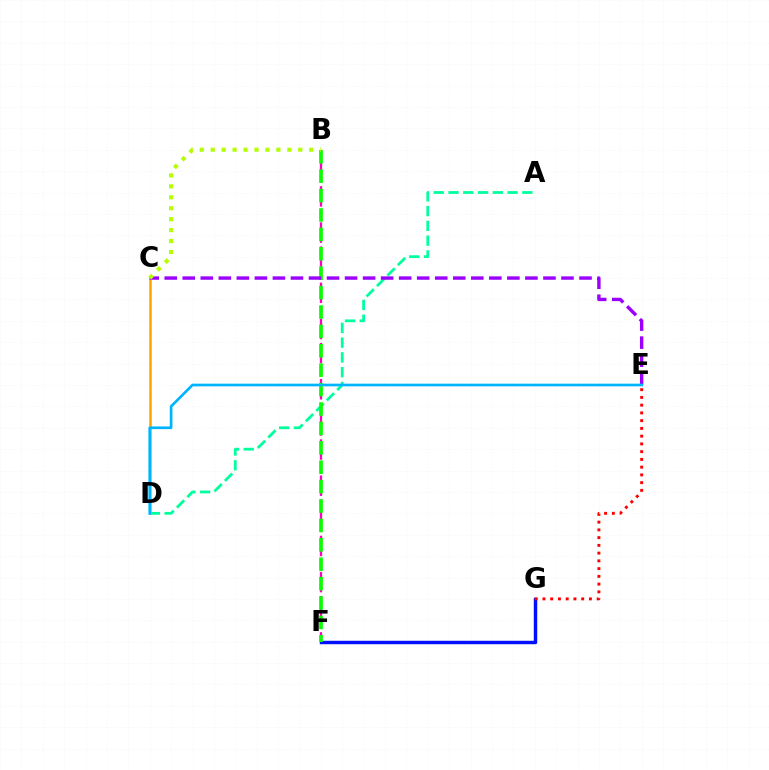{('C', 'D'): [{'color': '#ffa500', 'line_style': 'solid', 'thickness': 1.82}], ('F', 'G'): [{'color': '#0010ff', 'line_style': 'solid', 'thickness': 2.48}], ('B', 'F'): [{'color': '#ff00bd', 'line_style': 'dashed', 'thickness': 1.64}, {'color': '#08ff00', 'line_style': 'dashed', 'thickness': 2.64}], ('E', 'G'): [{'color': '#ff0000', 'line_style': 'dotted', 'thickness': 2.11}], ('A', 'D'): [{'color': '#00ff9d', 'line_style': 'dashed', 'thickness': 2.01}], ('C', 'E'): [{'color': '#9b00ff', 'line_style': 'dashed', 'thickness': 2.45}], ('B', 'C'): [{'color': '#b3ff00', 'line_style': 'dotted', 'thickness': 2.97}], ('D', 'E'): [{'color': '#00b5ff', 'line_style': 'solid', 'thickness': 1.93}]}